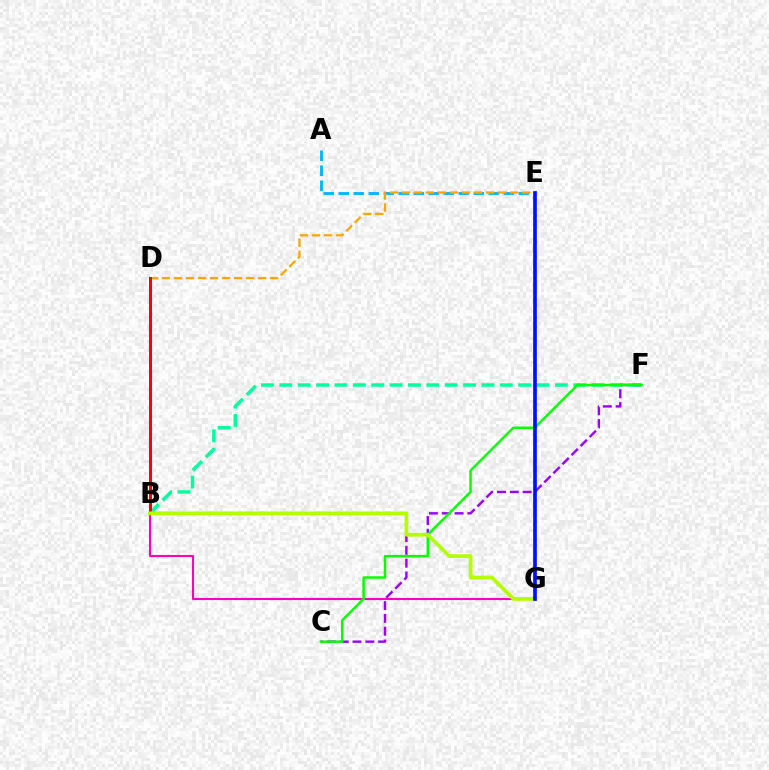{('A', 'E'): [{'color': '#00b5ff', 'line_style': 'dashed', 'thickness': 2.04}], ('B', 'F'): [{'color': '#00ff9d', 'line_style': 'dashed', 'thickness': 2.5}], ('B', 'G'): [{'color': '#ff00bd', 'line_style': 'solid', 'thickness': 1.51}, {'color': '#b3ff00', 'line_style': 'solid', 'thickness': 2.68}], ('D', 'E'): [{'color': '#ffa500', 'line_style': 'dashed', 'thickness': 1.63}], ('C', 'F'): [{'color': '#9b00ff', 'line_style': 'dashed', 'thickness': 1.74}, {'color': '#08ff00', 'line_style': 'solid', 'thickness': 1.78}], ('B', 'D'): [{'color': '#ff0000', 'line_style': 'solid', 'thickness': 2.16}], ('E', 'G'): [{'color': '#0010ff', 'line_style': 'solid', 'thickness': 2.65}]}